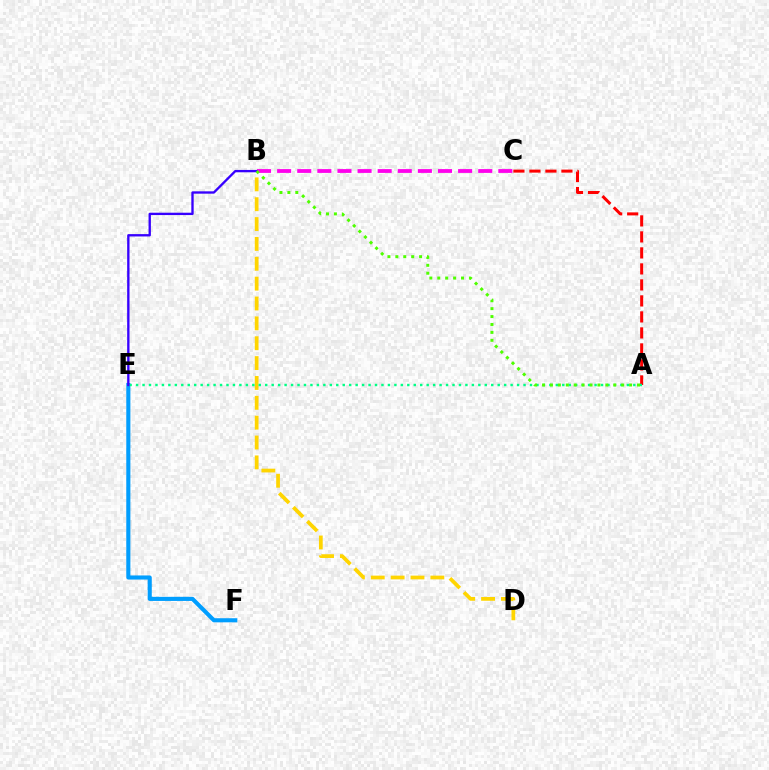{('E', 'F'): [{'color': '#009eff', 'line_style': 'solid', 'thickness': 2.95}], ('B', 'D'): [{'color': '#ffd500', 'line_style': 'dashed', 'thickness': 2.7}], ('A', 'C'): [{'color': '#ff0000', 'line_style': 'dashed', 'thickness': 2.17}], ('A', 'E'): [{'color': '#00ff86', 'line_style': 'dotted', 'thickness': 1.75}], ('B', 'C'): [{'color': '#ff00ed', 'line_style': 'dashed', 'thickness': 2.73}], ('B', 'E'): [{'color': '#3700ff', 'line_style': 'solid', 'thickness': 1.69}], ('A', 'B'): [{'color': '#4fff00', 'line_style': 'dotted', 'thickness': 2.15}]}